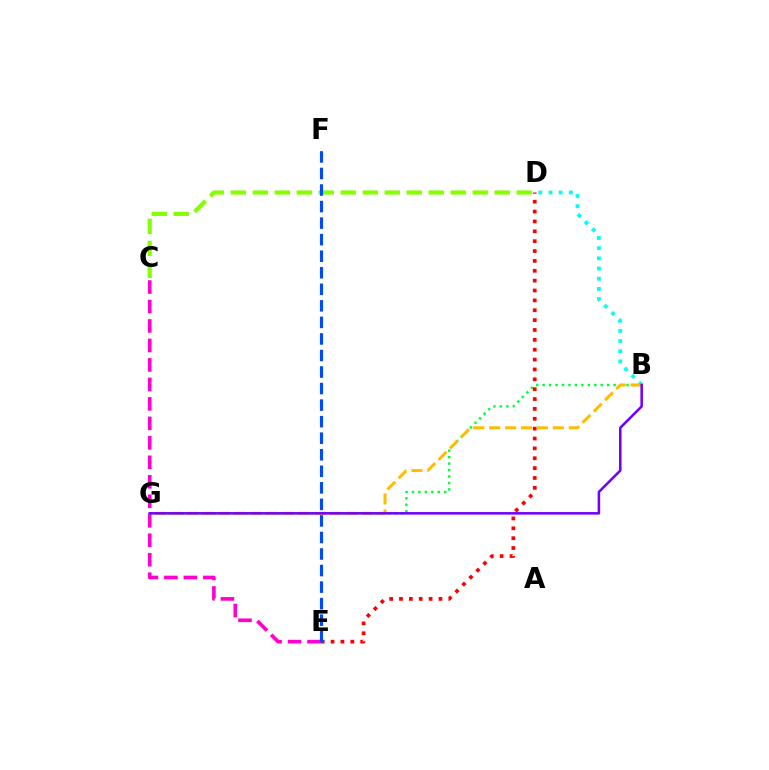{('C', 'E'): [{'color': '#ff00cf', 'line_style': 'dashed', 'thickness': 2.65}], ('B', 'D'): [{'color': '#00fff6', 'line_style': 'dotted', 'thickness': 2.76}], ('B', 'G'): [{'color': '#00ff39', 'line_style': 'dotted', 'thickness': 1.75}, {'color': '#ffbd00', 'line_style': 'dashed', 'thickness': 2.16}, {'color': '#7200ff', 'line_style': 'solid', 'thickness': 1.83}], ('D', 'E'): [{'color': '#ff0000', 'line_style': 'dotted', 'thickness': 2.68}], ('C', 'D'): [{'color': '#84ff00', 'line_style': 'dashed', 'thickness': 2.99}], ('E', 'F'): [{'color': '#004bff', 'line_style': 'dashed', 'thickness': 2.25}]}